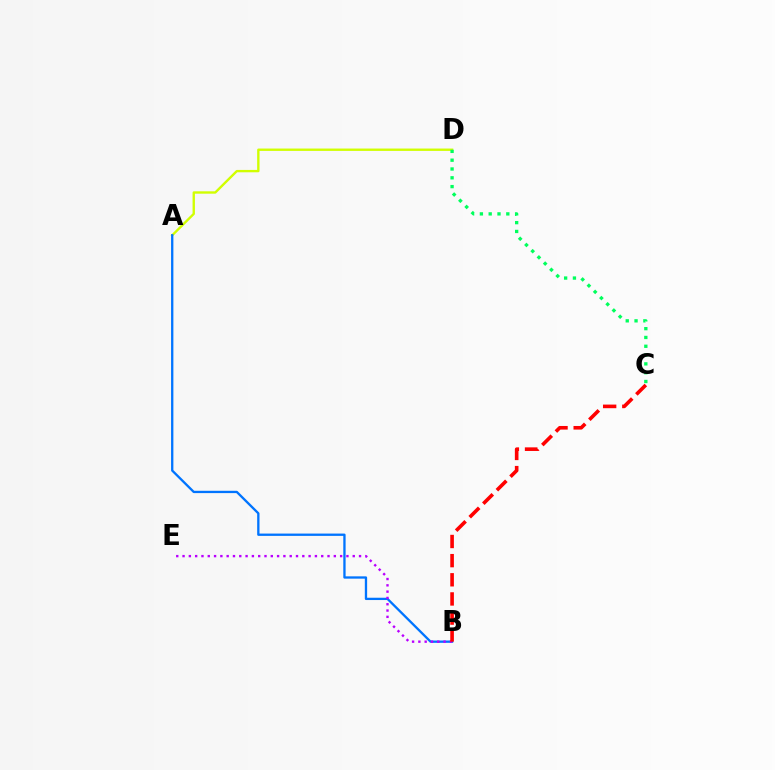{('A', 'D'): [{'color': '#d1ff00', 'line_style': 'solid', 'thickness': 1.7}], ('A', 'B'): [{'color': '#0074ff', 'line_style': 'solid', 'thickness': 1.66}], ('C', 'D'): [{'color': '#00ff5c', 'line_style': 'dotted', 'thickness': 2.39}], ('B', 'E'): [{'color': '#b900ff', 'line_style': 'dotted', 'thickness': 1.71}], ('B', 'C'): [{'color': '#ff0000', 'line_style': 'dashed', 'thickness': 2.6}]}